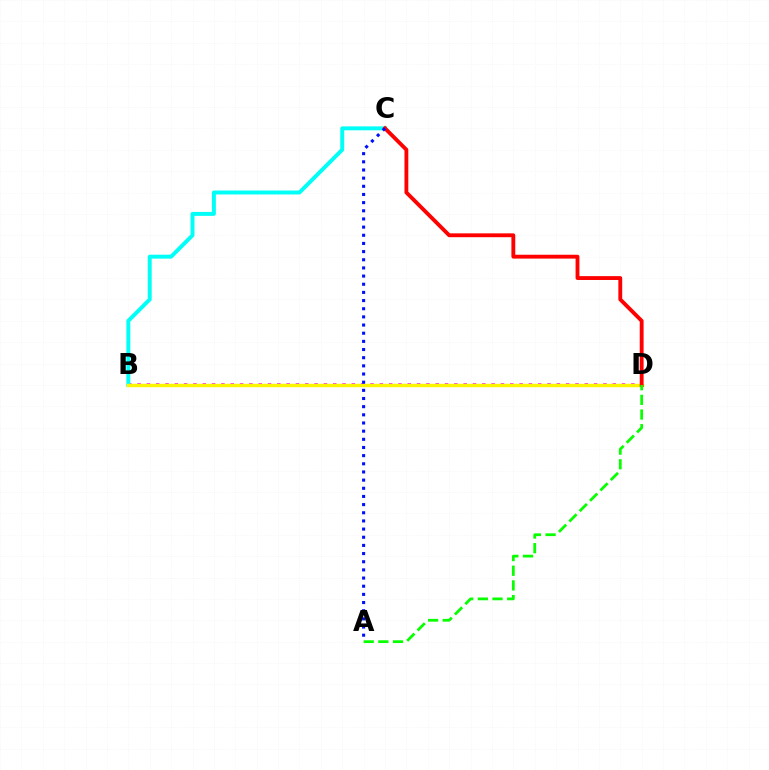{('B', 'D'): [{'color': '#ee00ff', 'line_style': 'dotted', 'thickness': 2.53}, {'color': '#fcf500', 'line_style': 'solid', 'thickness': 2.47}], ('B', 'C'): [{'color': '#00fff6', 'line_style': 'solid', 'thickness': 2.84}], ('C', 'D'): [{'color': '#ff0000', 'line_style': 'solid', 'thickness': 2.77}], ('A', 'C'): [{'color': '#0010ff', 'line_style': 'dotted', 'thickness': 2.22}], ('A', 'D'): [{'color': '#08ff00', 'line_style': 'dashed', 'thickness': 1.99}]}